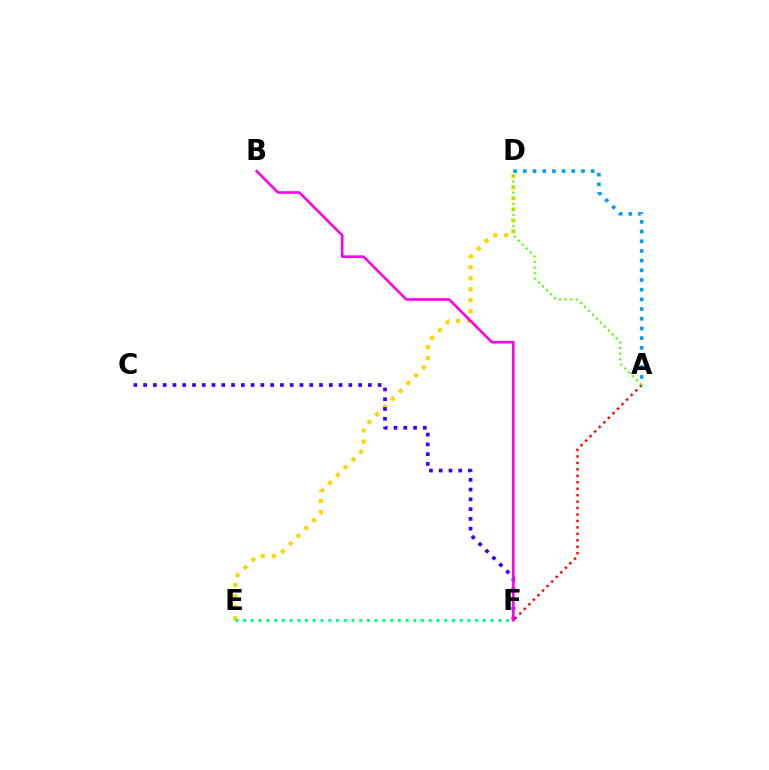{('A', 'D'): [{'color': '#009eff', 'line_style': 'dotted', 'thickness': 2.63}, {'color': '#4fff00', 'line_style': 'dotted', 'thickness': 1.52}], ('D', 'E'): [{'color': '#ffd500', 'line_style': 'dotted', 'thickness': 2.99}], ('A', 'F'): [{'color': '#ff0000', 'line_style': 'dotted', 'thickness': 1.75}], ('C', 'F'): [{'color': '#3700ff', 'line_style': 'dotted', 'thickness': 2.66}], ('B', 'F'): [{'color': '#ff00ed', 'line_style': 'solid', 'thickness': 1.88}], ('E', 'F'): [{'color': '#00ff86', 'line_style': 'dotted', 'thickness': 2.1}]}